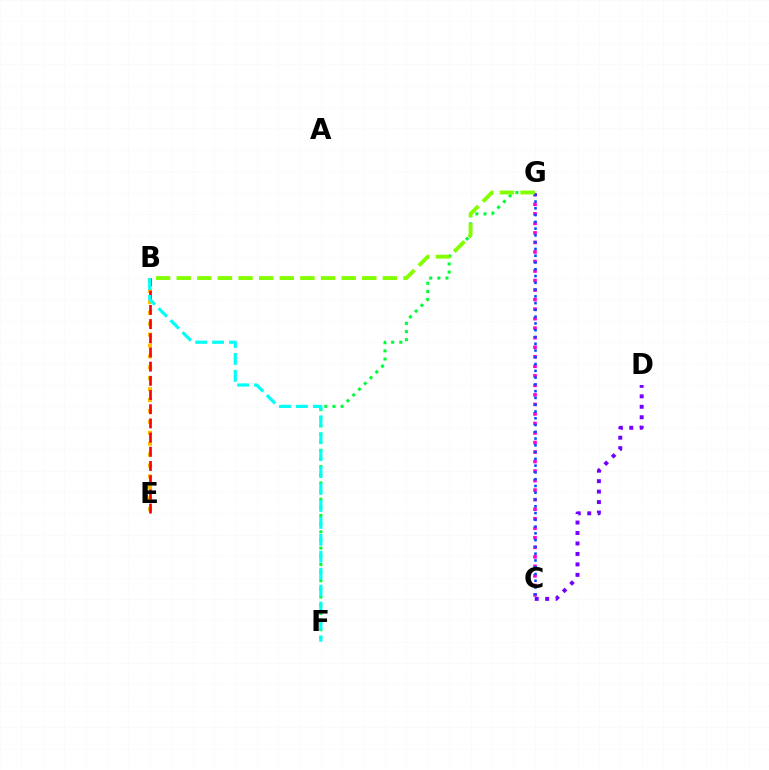{('F', 'G'): [{'color': '#00ff39', 'line_style': 'dotted', 'thickness': 2.21}], ('C', 'D'): [{'color': '#7200ff', 'line_style': 'dotted', 'thickness': 2.84}], ('C', 'G'): [{'color': '#ff00cf', 'line_style': 'dotted', 'thickness': 2.59}, {'color': '#004bff', 'line_style': 'dotted', 'thickness': 1.84}], ('B', 'E'): [{'color': '#ffbd00', 'line_style': 'dotted', 'thickness': 2.96}, {'color': '#ff0000', 'line_style': 'dashed', 'thickness': 1.93}], ('B', 'F'): [{'color': '#00fff6', 'line_style': 'dashed', 'thickness': 2.3}], ('B', 'G'): [{'color': '#84ff00', 'line_style': 'dashed', 'thickness': 2.8}]}